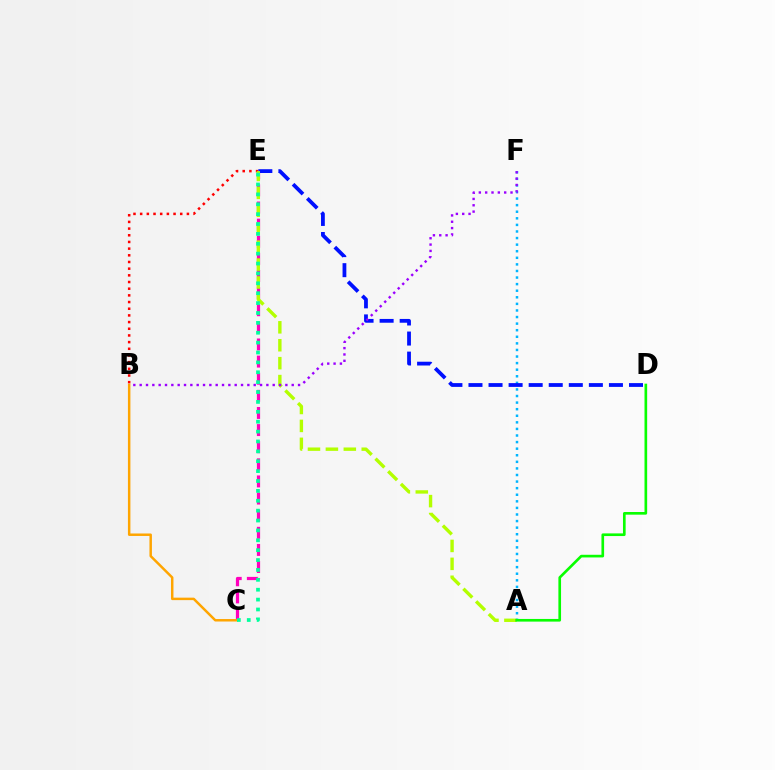{('C', 'E'): [{'color': '#ff00bd', 'line_style': 'dashed', 'thickness': 2.33}, {'color': '#00ff9d', 'line_style': 'dotted', 'thickness': 2.69}], ('A', 'F'): [{'color': '#00b5ff', 'line_style': 'dotted', 'thickness': 1.79}], ('B', 'E'): [{'color': '#ff0000', 'line_style': 'dotted', 'thickness': 1.81}], ('B', 'C'): [{'color': '#ffa500', 'line_style': 'solid', 'thickness': 1.78}], ('D', 'E'): [{'color': '#0010ff', 'line_style': 'dashed', 'thickness': 2.73}], ('A', 'E'): [{'color': '#b3ff00', 'line_style': 'dashed', 'thickness': 2.43}], ('B', 'F'): [{'color': '#9b00ff', 'line_style': 'dotted', 'thickness': 1.72}], ('A', 'D'): [{'color': '#08ff00', 'line_style': 'solid', 'thickness': 1.91}]}